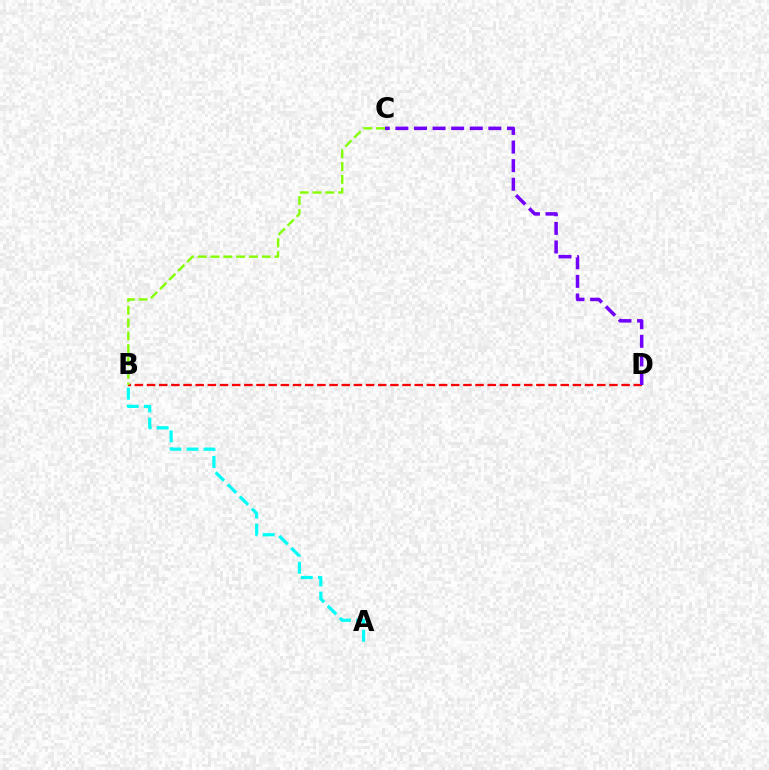{('B', 'D'): [{'color': '#ff0000', 'line_style': 'dashed', 'thickness': 1.65}], ('C', 'D'): [{'color': '#7200ff', 'line_style': 'dashed', 'thickness': 2.53}], ('B', 'C'): [{'color': '#84ff00', 'line_style': 'dashed', 'thickness': 1.74}], ('A', 'B'): [{'color': '#00fff6', 'line_style': 'dashed', 'thickness': 2.32}]}